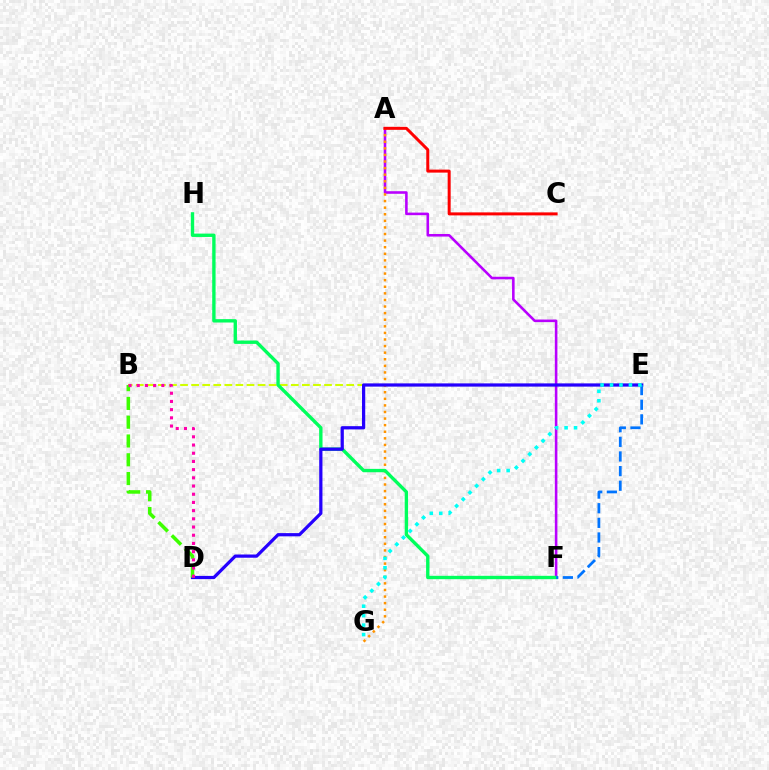{('B', 'E'): [{'color': '#d1ff00', 'line_style': 'dashed', 'thickness': 1.5}], ('A', 'F'): [{'color': '#b900ff', 'line_style': 'solid', 'thickness': 1.86}], ('A', 'G'): [{'color': '#ff9400', 'line_style': 'dotted', 'thickness': 1.79}], ('F', 'H'): [{'color': '#00ff5c', 'line_style': 'solid', 'thickness': 2.42}], ('A', 'C'): [{'color': '#ff0000', 'line_style': 'solid', 'thickness': 2.16}], ('D', 'E'): [{'color': '#2500ff', 'line_style': 'solid', 'thickness': 2.32}], ('E', 'F'): [{'color': '#0074ff', 'line_style': 'dashed', 'thickness': 1.99}], ('E', 'G'): [{'color': '#00fff6', 'line_style': 'dotted', 'thickness': 2.57}], ('B', 'D'): [{'color': '#3dff00', 'line_style': 'dashed', 'thickness': 2.55}, {'color': '#ff00ac', 'line_style': 'dotted', 'thickness': 2.23}]}